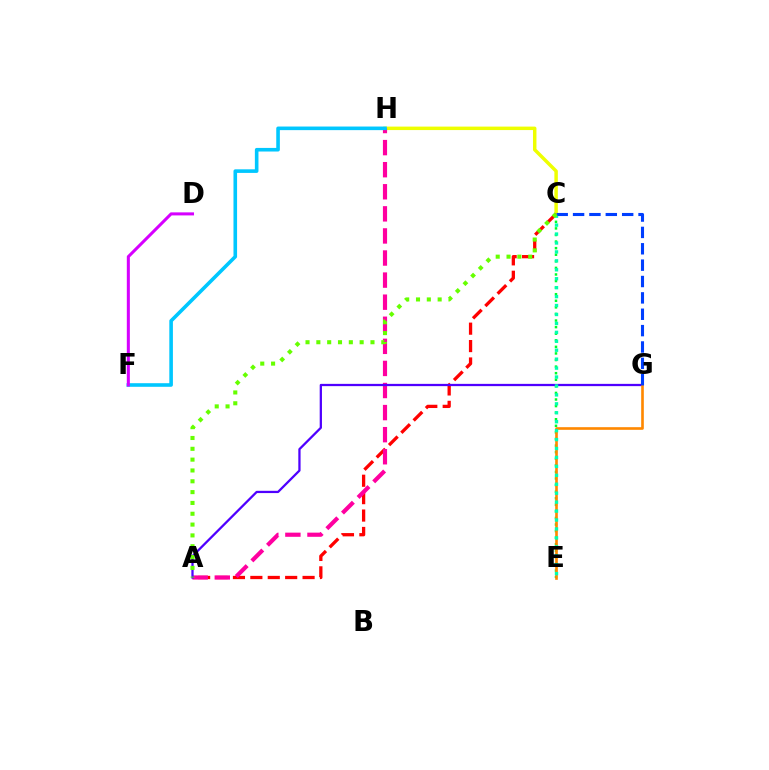{('C', 'H'): [{'color': '#eeff00', 'line_style': 'solid', 'thickness': 2.5}], ('A', 'C'): [{'color': '#ff0000', 'line_style': 'dashed', 'thickness': 2.36}, {'color': '#66ff00', 'line_style': 'dotted', 'thickness': 2.94}], ('C', 'E'): [{'color': '#00ff27', 'line_style': 'dotted', 'thickness': 1.79}, {'color': '#00ffaf', 'line_style': 'dotted', 'thickness': 2.43}], ('A', 'H'): [{'color': '#ff00a0', 'line_style': 'dashed', 'thickness': 3.0}], ('A', 'G'): [{'color': '#4f00ff', 'line_style': 'solid', 'thickness': 1.63}], ('E', 'G'): [{'color': '#ff8800', 'line_style': 'solid', 'thickness': 1.9}], ('F', 'H'): [{'color': '#00c7ff', 'line_style': 'solid', 'thickness': 2.59}], ('D', 'F'): [{'color': '#d600ff', 'line_style': 'solid', 'thickness': 2.19}], ('C', 'G'): [{'color': '#003fff', 'line_style': 'dashed', 'thickness': 2.22}]}